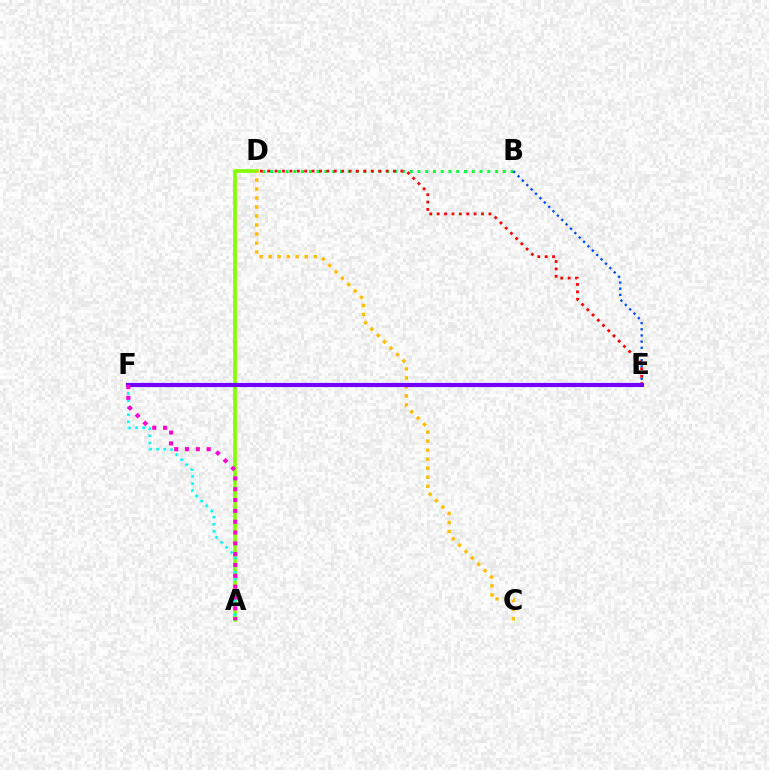{('B', 'D'): [{'color': '#00ff39', 'line_style': 'dotted', 'thickness': 2.11}], ('A', 'D'): [{'color': '#84ff00', 'line_style': 'solid', 'thickness': 2.61}], ('A', 'F'): [{'color': '#00fff6', 'line_style': 'dotted', 'thickness': 1.93}, {'color': '#ff00cf', 'line_style': 'dotted', 'thickness': 2.94}], ('B', 'E'): [{'color': '#004bff', 'line_style': 'dotted', 'thickness': 1.68}], ('C', 'D'): [{'color': '#ffbd00', 'line_style': 'dotted', 'thickness': 2.45}], ('D', 'E'): [{'color': '#ff0000', 'line_style': 'dotted', 'thickness': 2.01}], ('E', 'F'): [{'color': '#7200ff', 'line_style': 'solid', 'thickness': 2.99}]}